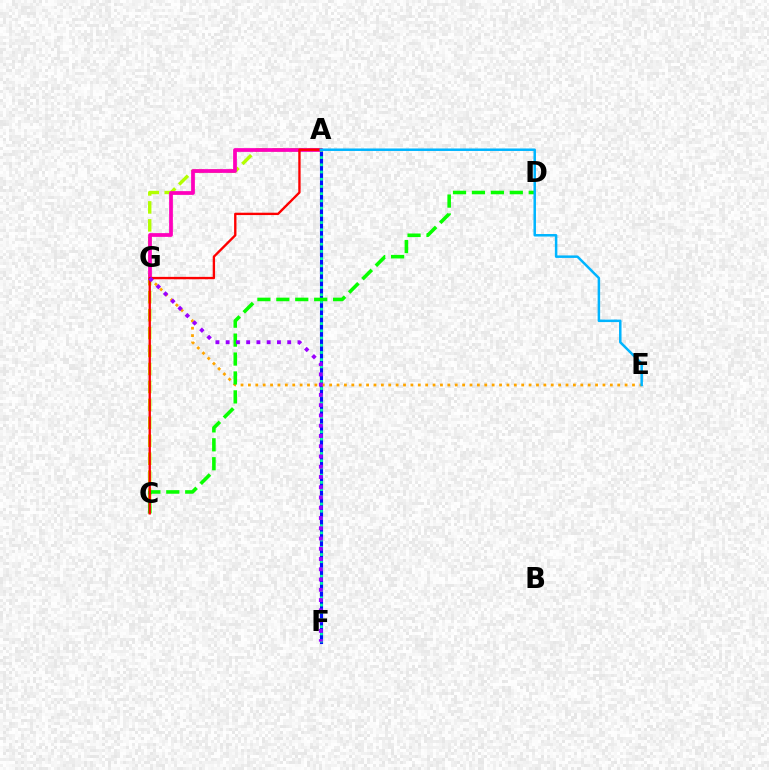{('A', 'C'): [{'color': '#b3ff00', 'line_style': 'dashed', 'thickness': 2.44}, {'color': '#ff0000', 'line_style': 'solid', 'thickness': 1.7}], ('A', 'F'): [{'color': '#0010ff', 'line_style': 'solid', 'thickness': 2.24}, {'color': '#00ff9d', 'line_style': 'dotted', 'thickness': 1.96}], ('A', 'G'): [{'color': '#ff00bd', 'line_style': 'solid', 'thickness': 2.7}], ('E', 'G'): [{'color': '#ffa500', 'line_style': 'dotted', 'thickness': 2.01}], ('C', 'D'): [{'color': '#08ff00', 'line_style': 'dashed', 'thickness': 2.57}], ('F', 'G'): [{'color': '#9b00ff', 'line_style': 'dotted', 'thickness': 2.79}], ('A', 'E'): [{'color': '#00b5ff', 'line_style': 'solid', 'thickness': 1.8}]}